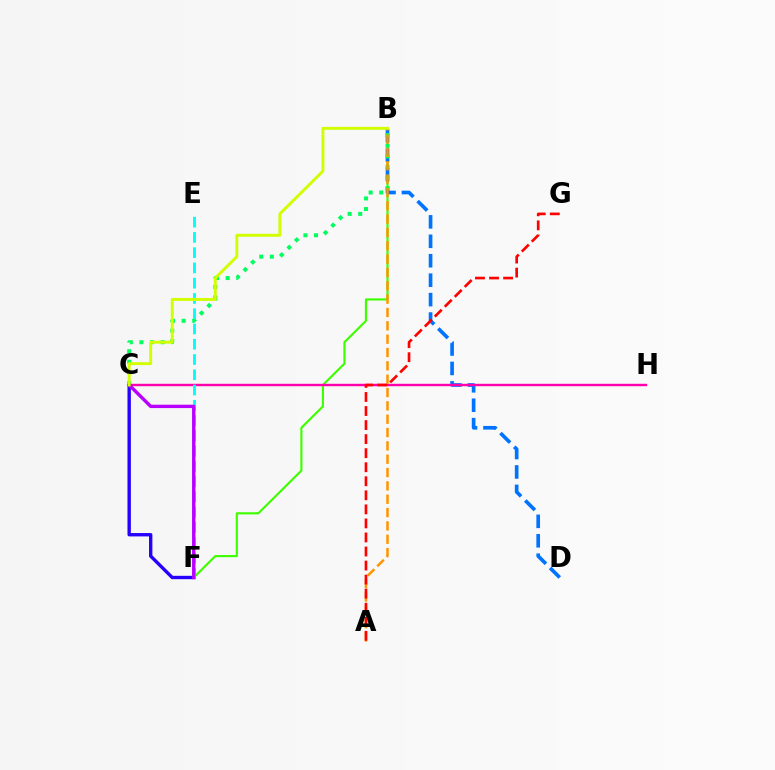{('C', 'F'): [{'color': '#2500ff', 'line_style': 'solid', 'thickness': 2.43}, {'color': '#b900ff', 'line_style': 'solid', 'thickness': 2.43}], ('B', 'F'): [{'color': '#3dff00', 'line_style': 'solid', 'thickness': 1.54}], ('B', 'D'): [{'color': '#0074ff', 'line_style': 'dashed', 'thickness': 2.64}], ('B', 'C'): [{'color': '#00ff5c', 'line_style': 'dotted', 'thickness': 2.88}, {'color': '#d1ff00', 'line_style': 'solid', 'thickness': 2.1}], ('C', 'H'): [{'color': '#ff00ac', 'line_style': 'solid', 'thickness': 1.74}], ('E', 'F'): [{'color': '#00fff6', 'line_style': 'dashed', 'thickness': 2.07}], ('A', 'B'): [{'color': '#ff9400', 'line_style': 'dashed', 'thickness': 1.81}], ('A', 'G'): [{'color': '#ff0000', 'line_style': 'dashed', 'thickness': 1.91}]}